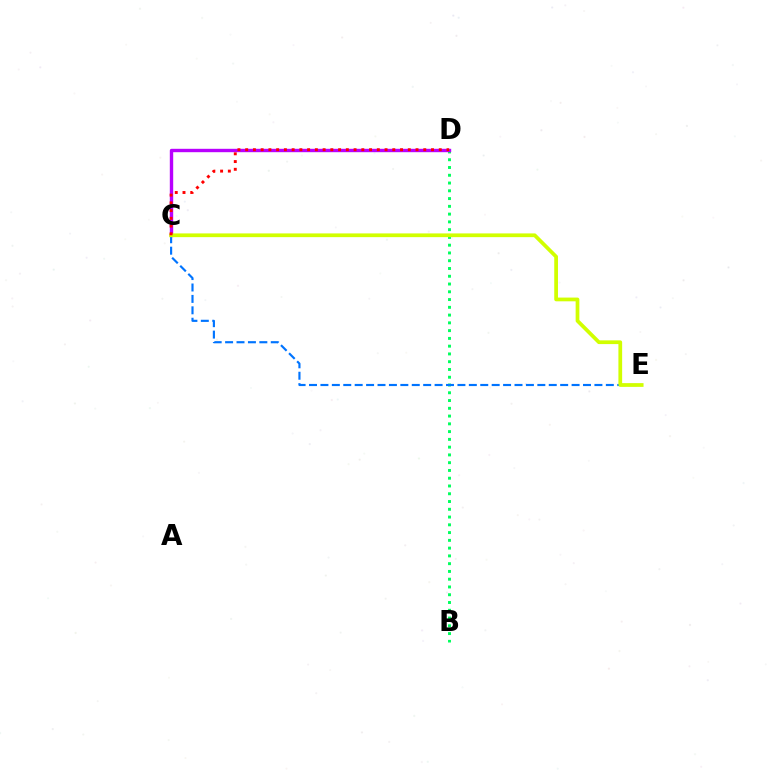{('B', 'D'): [{'color': '#00ff5c', 'line_style': 'dotted', 'thickness': 2.11}], ('C', 'D'): [{'color': '#b900ff', 'line_style': 'solid', 'thickness': 2.44}, {'color': '#ff0000', 'line_style': 'dotted', 'thickness': 2.1}], ('C', 'E'): [{'color': '#0074ff', 'line_style': 'dashed', 'thickness': 1.55}, {'color': '#d1ff00', 'line_style': 'solid', 'thickness': 2.69}]}